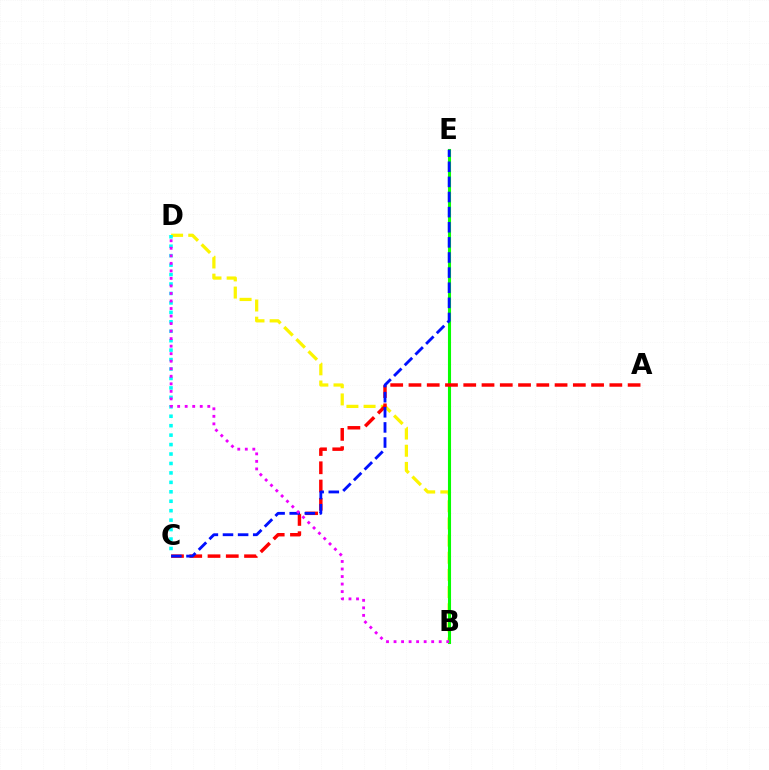{('B', 'D'): [{'color': '#fcf500', 'line_style': 'dashed', 'thickness': 2.33}, {'color': '#ee00ff', 'line_style': 'dotted', 'thickness': 2.05}], ('B', 'E'): [{'color': '#08ff00', 'line_style': 'solid', 'thickness': 2.22}], ('A', 'C'): [{'color': '#ff0000', 'line_style': 'dashed', 'thickness': 2.48}], ('C', 'D'): [{'color': '#00fff6', 'line_style': 'dotted', 'thickness': 2.57}], ('C', 'E'): [{'color': '#0010ff', 'line_style': 'dashed', 'thickness': 2.05}]}